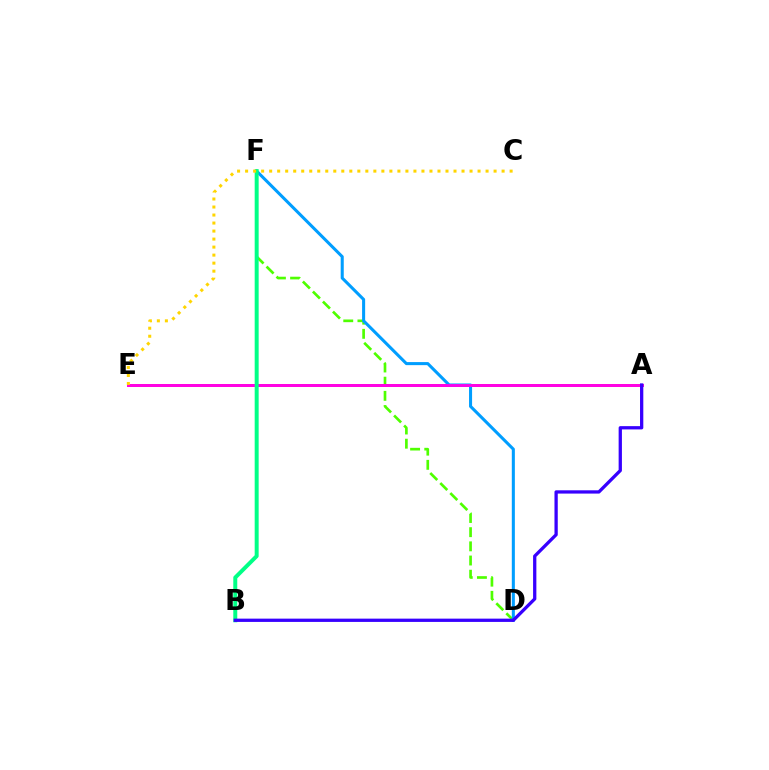{('D', 'F'): [{'color': '#4fff00', 'line_style': 'dashed', 'thickness': 1.93}, {'color': '#009eff', 'line_style': 'solid', 'thickness': 2.2}], ('A', 'E'): [{'color': '#ff0000', 'line_style': 'solid', 'thickness': 1.88}, {'color': '#ff00ed', 'line_style': 'solid', 'thickness': 2.04}], ('B', 'F'): [{'color': '#00ff86', 'line_style': 'solid', 'thickness': 2.86}], ('A', 'B'): [{'color': '#3700ff', 'line_style': 'solid', 'thickness': 2.36}], ('C', 'E'): [{'color': '#ffd500', 'line_style': 'dotted', 'thickness': 2.18}]}